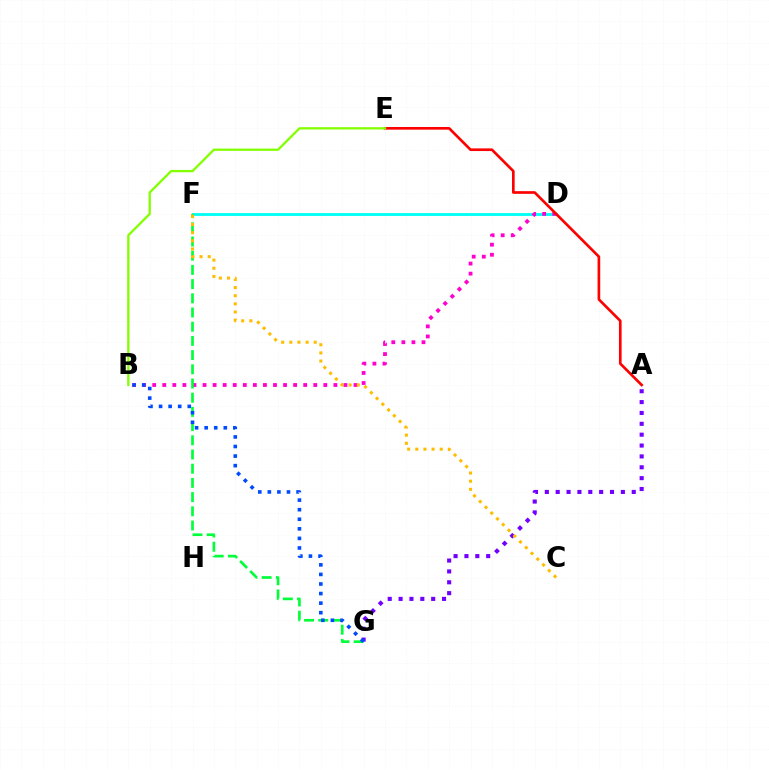{('D', 'F'): [{'color': '#00fff6', 'line_style': 'solid', 'thickness': 2.05}], ('B', 'D'): [{'color': '#ff00cf', 'line_style': 'dotted', 'thickness': 2.74}], ('F', 'G'): [{'color': '#00ff39', 'line_style': 'dashed', 'thickness': 1.93}], ('A', 'G'): [{'color': '#7200ff', 'line_style': 'dotted', 'thickness': 2.95}], ('C', 'F'): [{'color': '#ffbd00', 'line_style': 'dotted', 'thickness': 2.21}], ('A', 'E'): [{'color': '#ff0000', 'line_style': 'solid', 'thickness': 1.91}], ('B', 'E'): [{'color': '#84ff00', 'line_style': 'solid', 'thickness': 1.66}], ('B', 'G'): [{'color': '#004bff', 'line_style': 'dotted', 'thickness': 2.6}]}